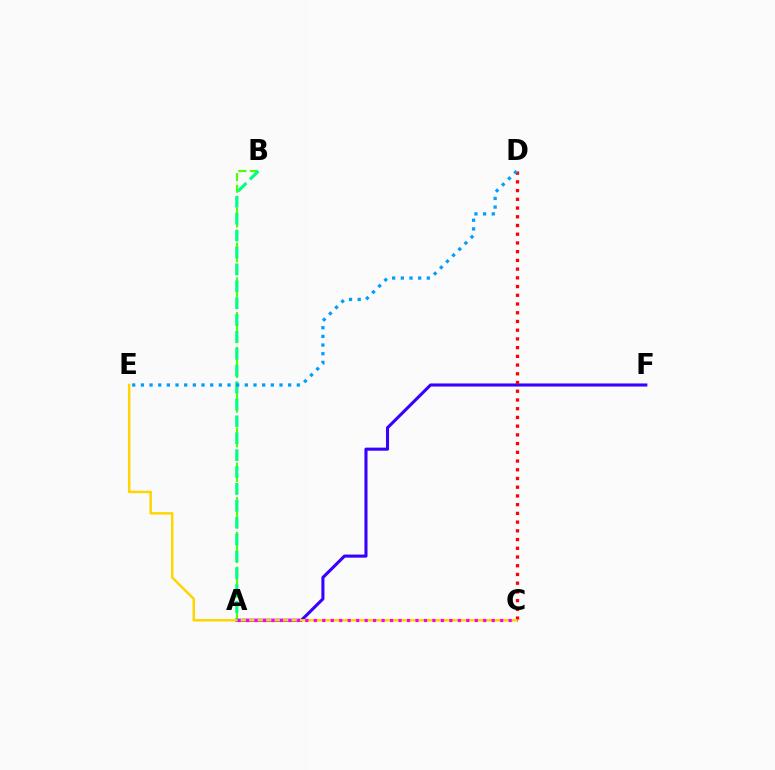{('A', 'B'): [{'color': '#4fff00', 'line_style': 'dashed', 'thickness': 1.57}, {'color': '#00ff86', 'line_style': 'dashed', 'thickness': 2.29}], ('A', 'F'): [{'color': '#3700ff', 'line_style': 'solid', 'thickness': 2.22}], ('C', 'D'): [{'color': '#ff0000', 'line_style': 'dotted', 'thickness': 2.37}], ('C', 'E'): [{'color': '#ffd500', 'line_style': 'solid', 'thickness': 1.77}], ('D', 'E'): [{'color': '#009eff', 'line_style': 'dotted', 'thickness': 2.35}], ('A', 'C'): [{'color': '#ff00ed', 'line_style': 'dotted', 'thickness': 2.3}]}